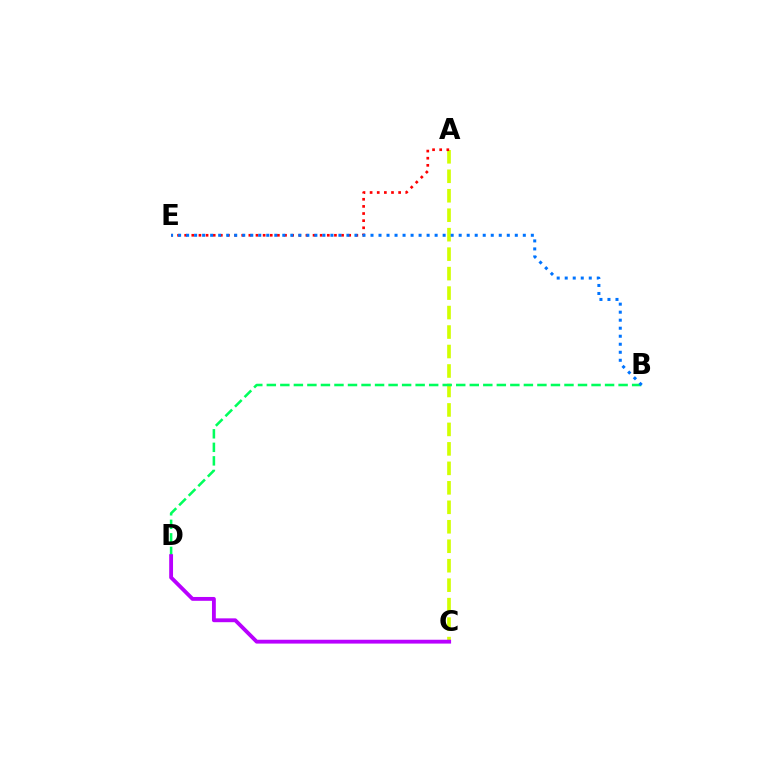{('A', 'C'): [{'color': '#d1ff00', 'line_style': 'dashed', 'thickness': 2.65}], ('B', 'D'): [{'color': '#00ff5c', 'line_style': 'dashed', 'thickness': 1.84}], ('A', 'E'): [{'color': '#ff0000', 'line_style': 'dotted', 'thickness': 1.94}], ('C', 'D'): [{'color': '#b900ff', 'line_style': 'solid', 'thickness': 2.77}], ('B', 'E'): [{'color': '#0074ff', 'line_style': 'dotted', 'thickness': 2.18}]}